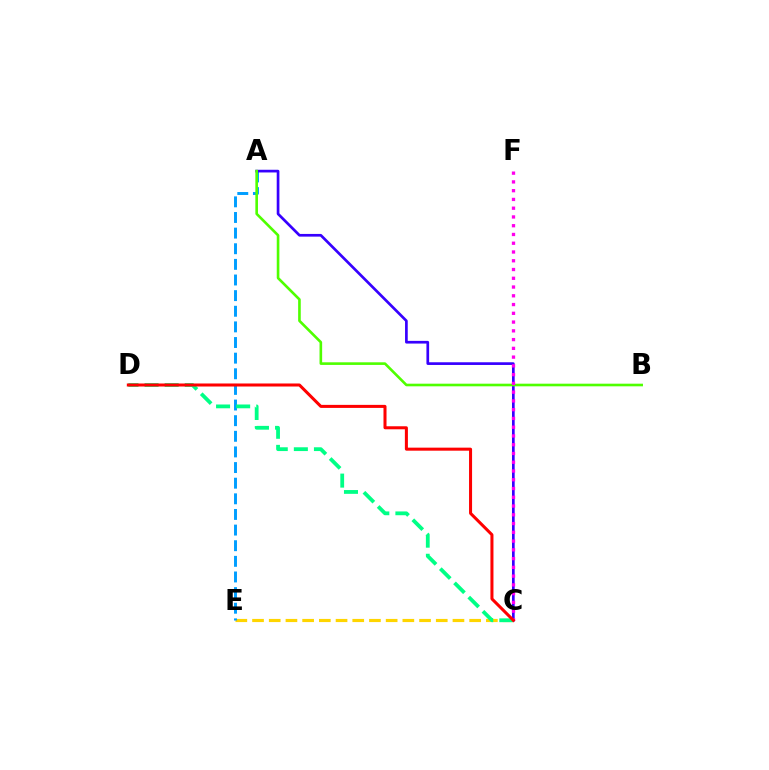{('C', 'E'): [{'color': '#ffd500', 'line_style': 'dashed', 'thickness': 2.27}], ('A', 'E'): [{'color': '#009eff', 'line_style': 'dashed', 'thickness': 2.12}], ('A', 'C'): [{'color': '#3700ff', 'line_style': 'solid', 'thickness': 1.94}], ('A', 'B'): [{'color': '#4fff00', 'line_style': 'solid', 'thickness': 1.89}], ('C', 'D'): [{'color': '#00ff86', 'line_style': 'dashed', 'thickness': 2.73}, {'color': '#ff0000', 'line_style': 'solid', 'thickness': 2.18}], ('C', 'F'): [{'color': '#ff00ed', 'line_style': 'dotted', 'thickness': 2.38}]}